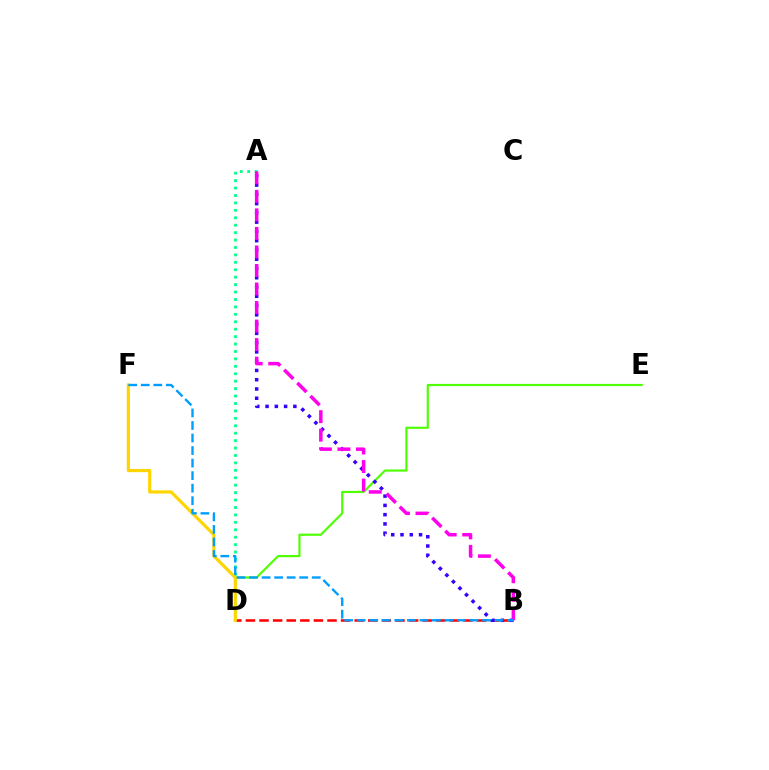{('A', 'D'): [{'color': '#00ff86', 'line_style': 'dotted', 'thickness': 2.02}], ('B', 'D'): [{'color': '#ff0000', 'line_style': 'dashed', 'thickness': 1.85}], ('D', 'E'): [{'color': '#4fff00', 'line_style': 'solid', 'thickness': 1.56}], ('A', 'B'): [{'color': '#3700ff', 'line_style': 'dotted', 'thickness': 2.52}, {'color': '#ff00ed', 'line_style': 'dashed', 'thickness': 2.52}], ('D', 'F'): [{'color': '#ffd500', 'line_style': 'solid', 'thickness': 2.29}], ('B', 'F'): [{'color': '#009eff', 'line_style': 'dashed', 'thickness': 1.7}]}